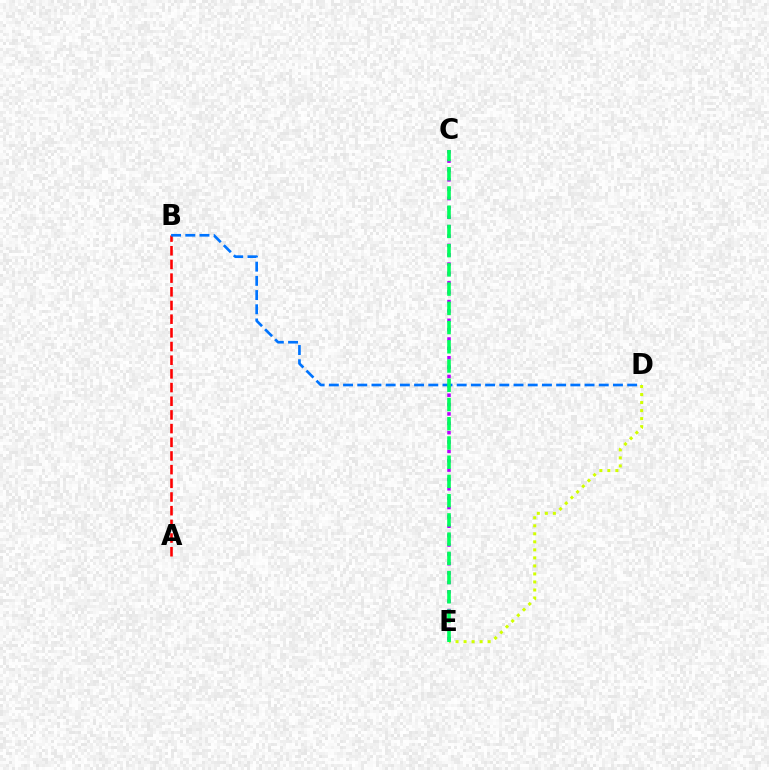{('A', 'B'): [{'color': '#ff0000', 'line_style': 'dashed', 'thickness': 1.86}], ('C', 'E'): [{'color': '#b900ff', 'line_style': 'dotted', 'thickness': 2.54}, {'color': '#00ff5c', 'line_style': 'dashed', 'thickness': 2.61}], ('B', 'D'): [{'color': '#0074ff', 'line_style': 'dashed', 'thickness': 1.93}], ('D', 'E'): [{'color': '#d1ff00', 'line_style': 'dotted', 'thickness': 2.18}]}